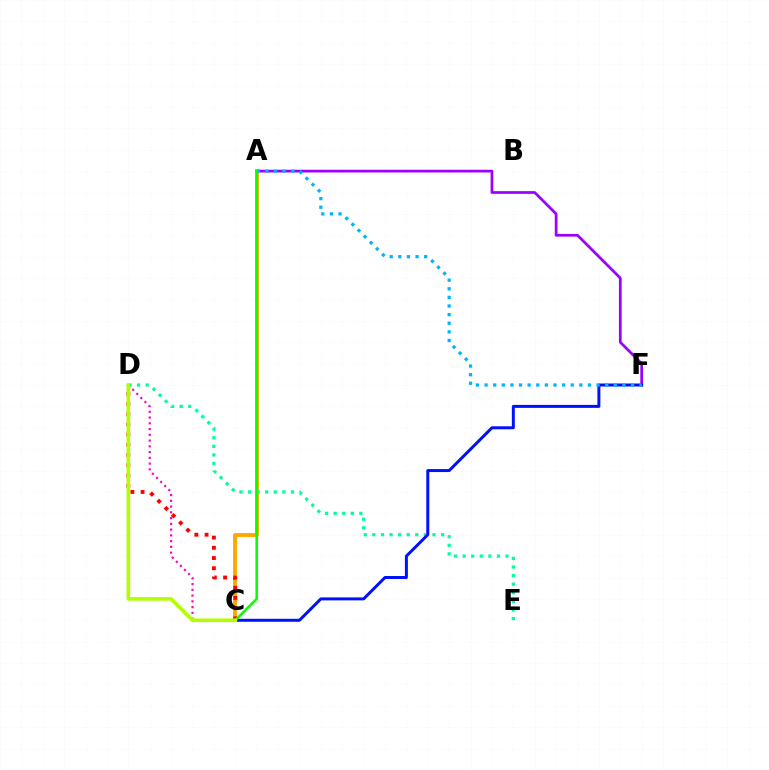{('A', 'F'): [{'color': '#9b00ff', 'line_style': 'solid', 'thickness': 1.96}, {'color': '#00b5ff', 'line_style': 'dotted', 'thickness': 2.34}], ('A', 'C'): [{'color': '#ffa500', 'line_style': 'solid', 'thickness': 2.78}, {'color': '#08ff00', 'line_style': 'solid', 'thickness': 1.84}], ('D', 'E'): [{'color': '#00ff9d', 'line_style': 'dotted', 'thickness': 2.33}], ('C', 'F'): [{'color': '#0010ff', 'line_style': 'solid', 'thickness': 2.14}], ('C', 'D'): [{'color': '#ff00bd', 'line_style': 'dotted', 'thickness': 1.56}, {'color': '#ff0000', 'line_style': 'dotted', 'thickness': 2.78}, {'color': '#b3ff00', 'line_style': 'solid', 'thickness': 2.61}]}